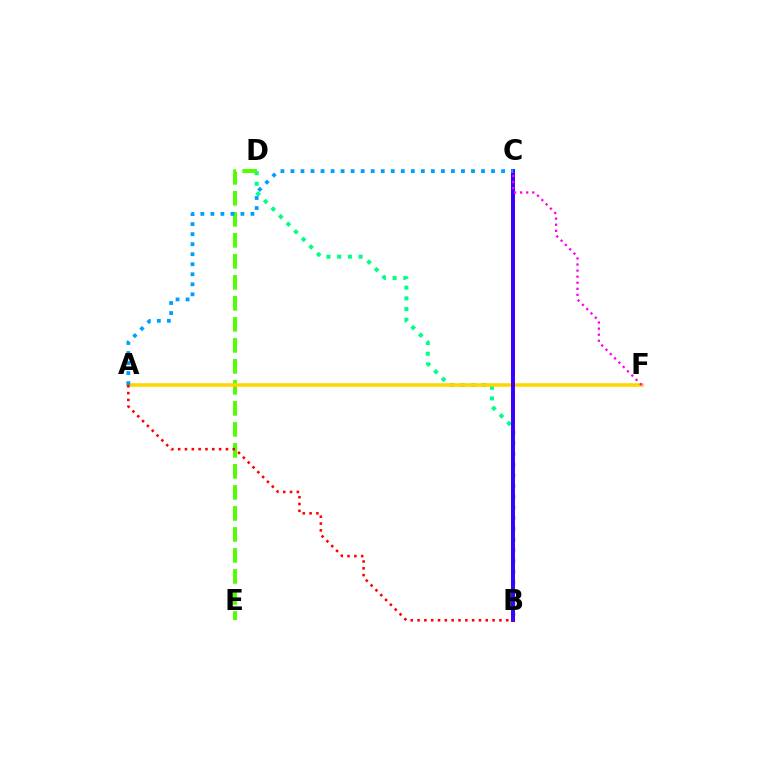{('B', 'D'): [{'color': '#00ff86', 'line_style': 'dotted', 'thickness': 2.91}], ('D', 'E'): [{'color': '#4fff00', 'line_style': 'dashed', 'thickness': 2.85}], ('A', 'F'): [{'color': '#ffd500', 'line_style': 'solid', 'thickness': 2.55}], ('B', 'C'): [{'color': '#3700ff', 'line_style': 'solid', 'thickness': 2.85}], ('A', 'C'): [{'color': '#009eff', 'line_style': 'dotted', 'thickness': 2.73}], ('C', 'F'): [{'color': '#ff00ed', 'line_style': 'dotted', 'thickness': 1.65}], ('A', 'B'): [{'color': '#ff0000', 'line_style': 'dotted', 'thickness': 1.85}]}